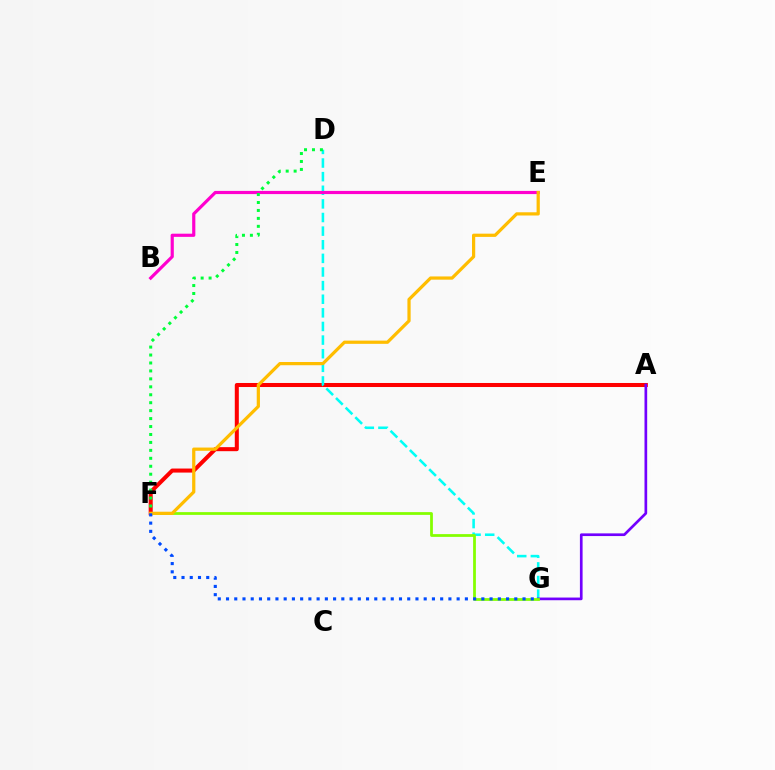{('A', 'F'): [{'color': '#ff0000', 'line_style': 'solid', 'thickness': 2.9}], ('D', 'G'): [{'color': '#00fff6', 'line_style': 'dashed', 'thickness': 1.85}], ('A', 'G'): [{'color': '#7200ff', 'line_style': 'solid', 'thickness': 1.93}], ('B', 'E'): [{'color': '#ff00cf', 'line_style': 'solid', 'thickness': 2.28}], ('D', 'F'): [{'color': '#00ff39', 'line_style': 'dotted', 'thickness': 2.16}], ('F', 'G'): [{'color': '#84ff00', 'line_style': 'solid', 'thickness': 1.99}, {'color': '#004bff', 'line_style': 'dotted', 'thickness': 2.24}], ('E', 'F'): [{'color': '#ffbd00', 'line_style': 'solid', 'thickness': 2.32}]}